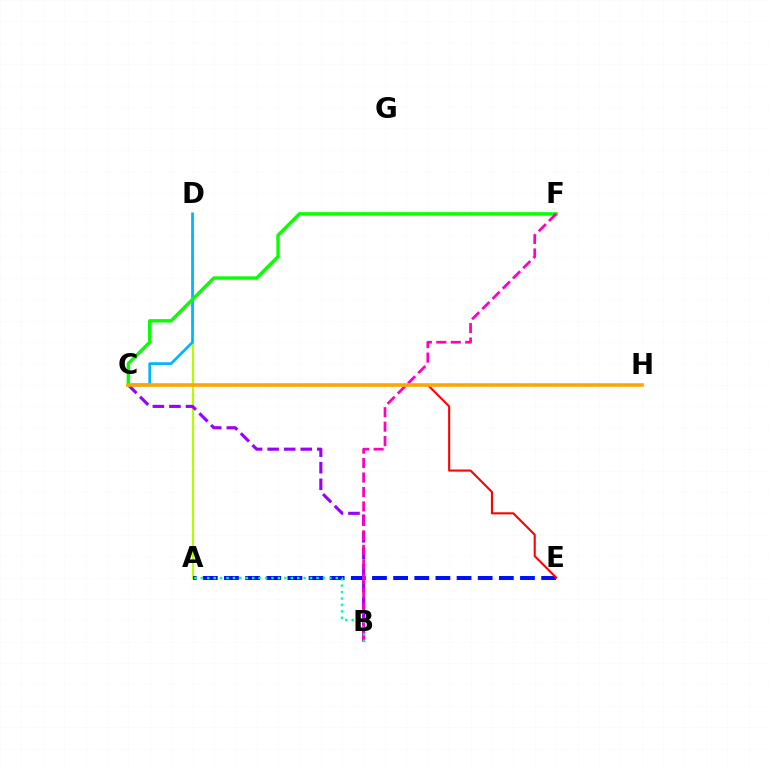{('A', 'D'): [{'color': '#b3ff00', 'line_style': 'solid', 'thickness': 1.57}], ('C', 'D'): [{'color': '#00b5ff', 'line_style': 'solid', 'thickness': 1.97}], ('B', 'C'): [{'color': '#9b00ff', 'line_style': 'dashed', 'thickness': 2.25}], ('C', 'F'): [{'color': '#08ff00', 'line_style': 'solid', 'thickness': 2.47}], ('A', 'E'): [{'color': '#0010ff', 'line_style': 'dashed', 'thickness': 2.87}], ('B', 'F'): [{'color': '#ff00bd', 'line_style': 'dashed', 'thickness': 1.96}], ('C', 'E'): [{'color': '#ff0000', 'line_style': 'solid', 'thickness': 1.5}], ('A', 'B'): [{'color': '#00ff9d', 'line_style': 'dotted', 'thickness': 1.75}], ('C', 'H'): [{'color': '#ffa500', 'line_style': 'solid', 'thickness': 2.58}]}